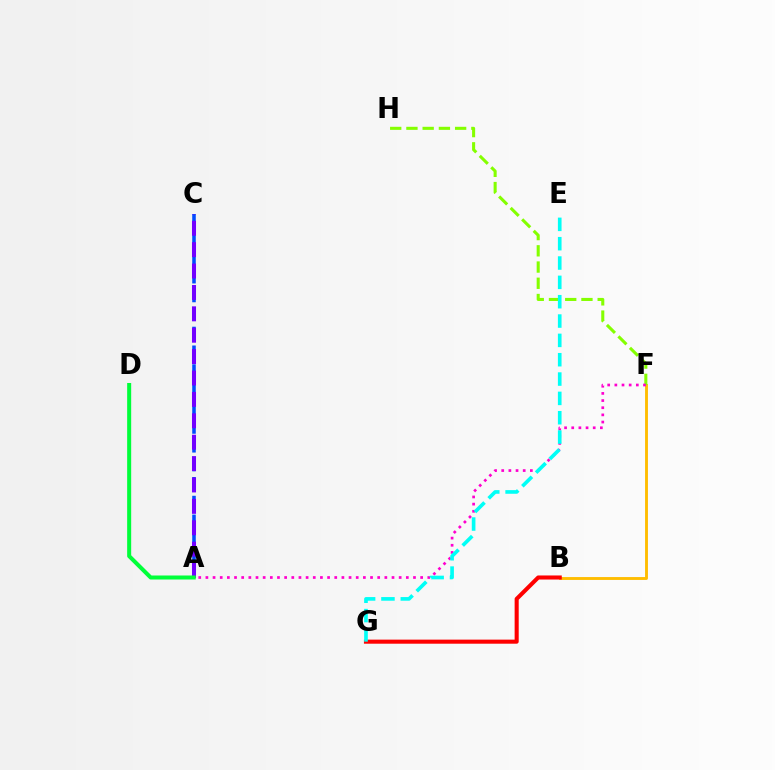{('A', 'C'): [{'color': '#004bff', 'line_style': 'dashed', 'thickness': 2.55}, {'color': '#7200ff', 'line_style': 'dashed', 'thickness': 2.91}], ('B', 'F'): [{'color': '#ffbd00', 'line_style': 'solid', 'thickness': 2.07}], ('F', 'H'): [{'color': '#84ff00', 'line_style': 'dashed', 'thickness': 2.21}], ('A', 'F'): [{'color': '#ff00cf', 'line_style': 'dotted', 'thickness': 1.94}], ('B', 'G'): [{'color': '#ff0000', 'line_style': 'solid', 'thickness': 2.93}], ('E', 'G'): [{'color': '#00fff6', 'line_style': 'dashed', 'thickness': 2.63}], ('A', 'D'): [{'color': '#00ff39', 'line_style': 'solid', 'thickness': 2.89}]}